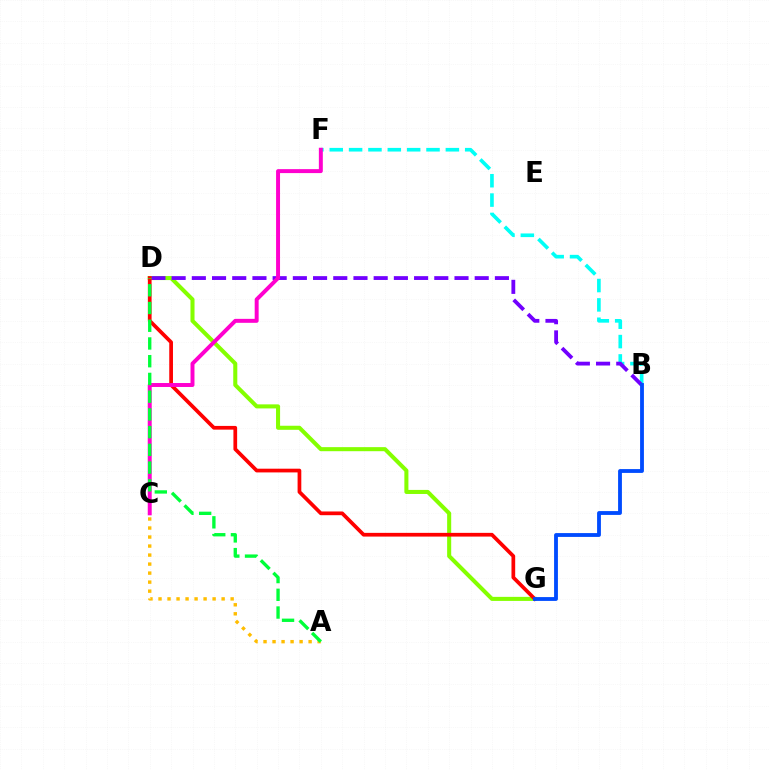{('D', 'G'): [{'color': '#84ff00', 'line_style': 'solid', 'thickness': 2.92}, {'color': '#ff0000', 'line_style': 'solid', 'thickness': 2.68}], ('B', 'F'): [{'color': '#00fff6', 'line_style': 'dashed', 'thickness': 2.63}], ('B', 'D'): [{'color': '#7200ff', 'line_style': 'dashed', 'thickness': 2.74}], ('A', 'C'): [{'color': '#ffbd00', 'line_style': 'dotted', 'thickness': 2.45}], ('C', 'F'): [{'color': '#ff00cf', 'line_style': 'solid', 'thickness': 2.85}], ('B', 'G'): [{'color': '#004bff', 'line_style': 'solid', 'thickness': 2.76}], ('A', 'D'): [{'color': '#00ff39', 'line_style': 'dashed', 'thickness': 2.41}]}